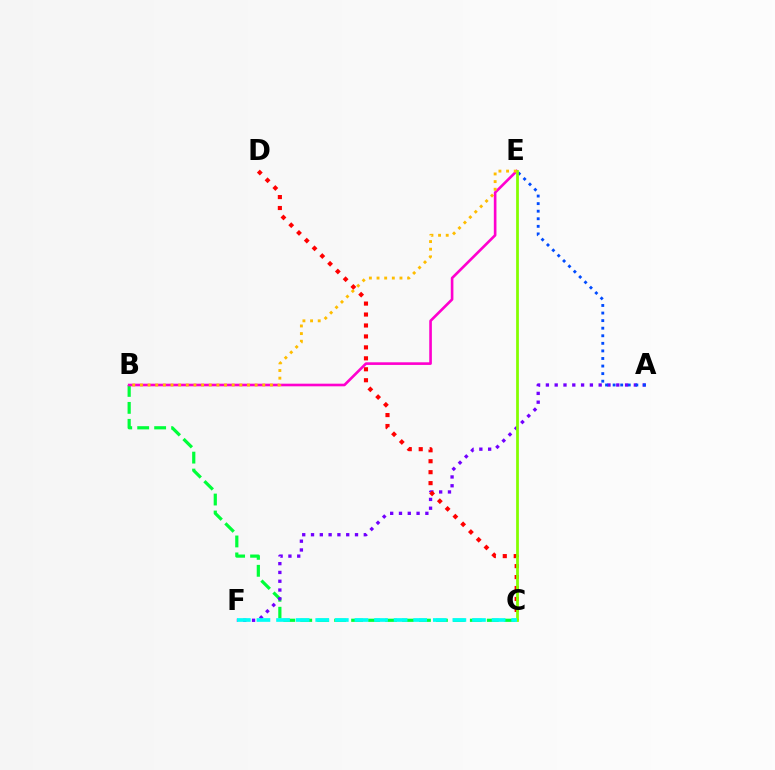{('B', 'C'): [{'color': '#00ff39', 'line_style': 'dashed', 'thickness': 2.3}], ('A', 'F'): [{'color': '#7200ff', 'line_style': 'dotted', 'thickness': 2.39}], ('C', 'D'): [{'color': '#ff0000', 'line_style': 'dotted', 'thickness': 2.97}], ('A', 'E'): [{'color': '#004bff', 'line_style': 'dotted', 'thickness': 2.06}], ('B', 'E'): [{'color': '#ff00cf', 'line_style': 'solid', 'thickness': 1.9}, {'color': '#ffbd00', 'line_style': 'dotted', 'thickness': 2.08}], ('C', 'E'): [{'color': '#84ff00', 'line_style': 'solid', 'thickness': 2.0}], ('C', 'F'): [{'color': '#00fff6', 'line_style': 'dashed', 'thickness': 2.66}]}